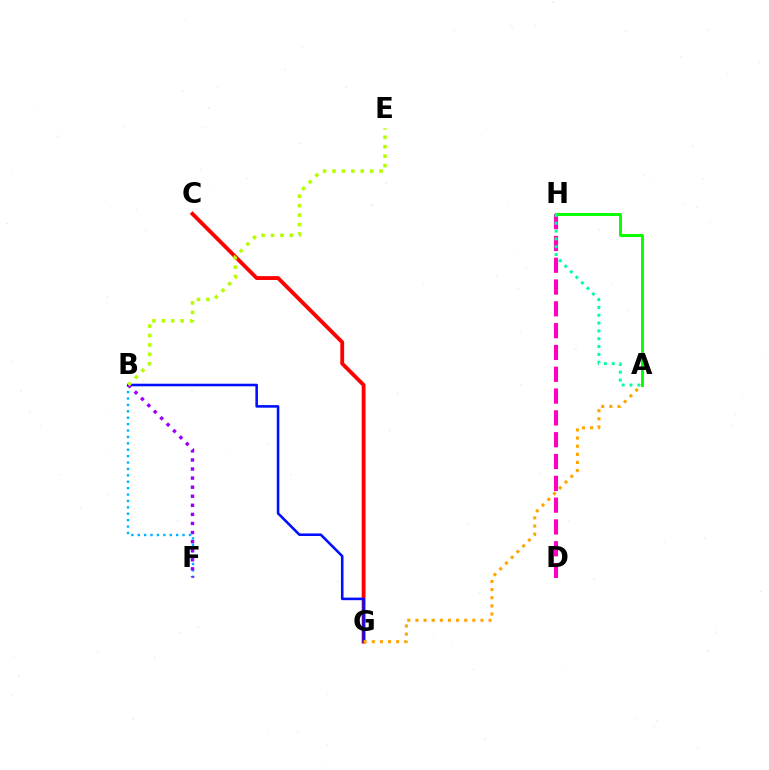{('B', 'F'): [{'color': '#00b5ff', 'line_style': 'dotted', 'thickness': 1.74}, {'color': '#9b00ff', 'line_style': 'dotted', 'thickness': 2.47}], ('D', 'H'): [{'color': '#ff00bd', 'line_style': 'dashed', 'thickness': 2.96}], ('C', 'G'): [{'color': '#ff0000', 'line_style': 'solid', 'thickness': 2.77}], ('B', 'G'): [{'color': '#0010ff', 'line_style': 'solid', 'thickness': 1.86}], ('A', 'G'): [{'color': '#ffa500', 'line_style': 'dotted', 'thickness': 2.21}], ('A', 'H'): [{'color': '#08ff00', 'line_style': 'solid', 'thickness': 2.12}, {'color': '#00ff9d', 'line_style': 'dotted', 'thickness': 2.13}], ('B', 'E'): [{'color': '#b3ff00', 'line_style': 'dotted', 'thickness': 2.56}]}